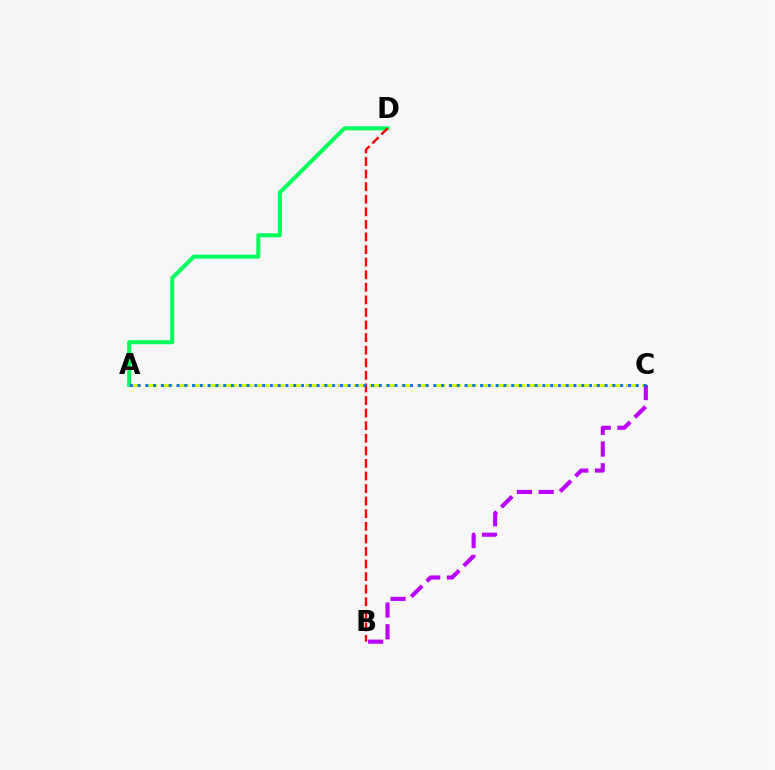{('A', 'D'): [{'color': '#00ff5c', 'line_style': 'solid', 'thickness': 2.9}], ('B', 'D'): [{'color': '#ff0000', 'line_style': 'dashed', 'thickness': 1.71}], ('A', 'C'): [{'color': '#d1ff00', 'line_style': 'dashed', 'thickness': 2.17}, {'color': '#0074ff', 'line_style': 'dotted', 'thickness': 2.11}], ('B', 'C'): [{'color': '#b900ff', 'line_style': 'dashed', 'thickness': 2.95}]}